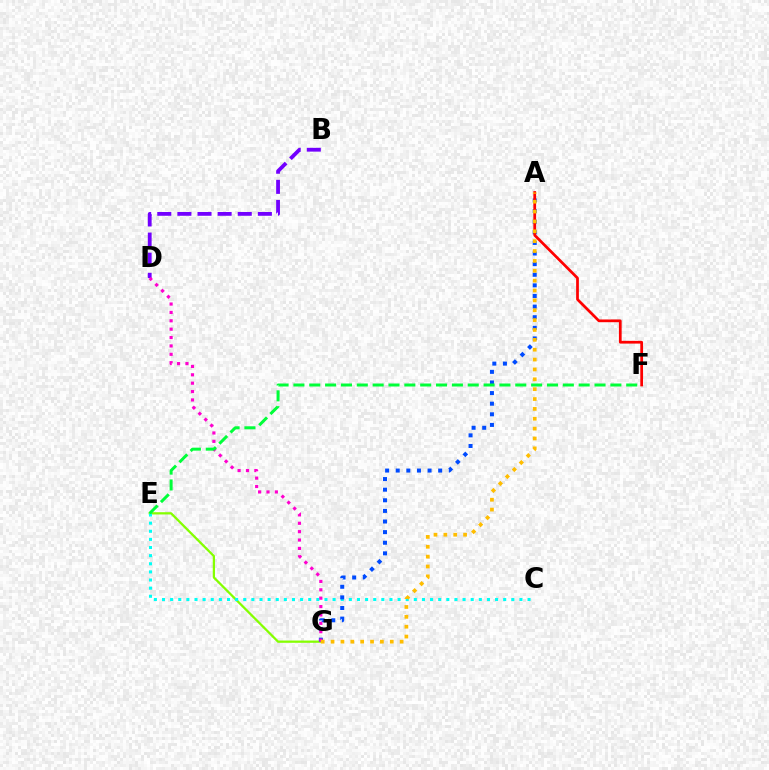{('E', 'G'): [{'color': '#84ff00', 'line_style': 'solid', 'thickness': 1.63}], ('C', 'E'): [{'color': '#00fff6', 'line_style': 'dotted', 'thickness': 2.21}], ('B', 'D'): [{'color': '#7200ff', 'line_style': 'dashed', 'thickness': 2.73}], ('A', 'G'): [{'color': '#004bff', 'line_style': 'dotted', 'thickness': 2.88}, {'color': '#ffbd00', 'line_style': 'dotted', 'thickness': 2.68}], ('D', 'G'): [{'color': '#ff00cf', 'line_style': 'dotted', 'thickness': 2.28}], ('E', 'F'): [{'color': '#00ff39', 'line_style': 'dashed', 'thickness': 2.15}], ('A', 'F'): [{'color': '#ff0000', 'line_style': 'solid', 'thickness': 1.97}]}